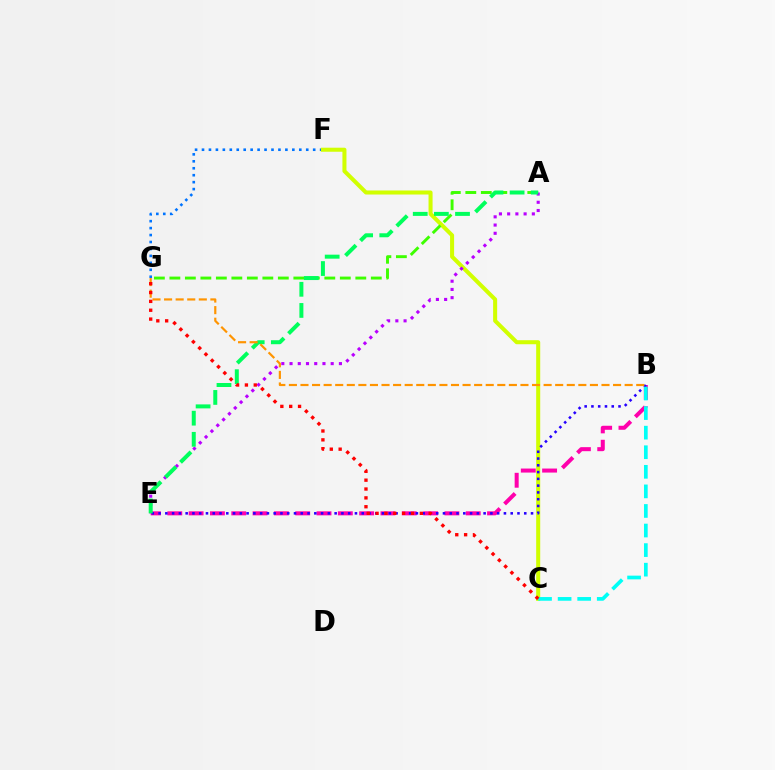{('B', 'E'): [{'color': '#ff00ac', 'line_style': 'dashed', 'thickness': 2.9}, {'color': '#2500ff', 'line_style': 'dotted', 'thickness': 1.84}], ('F', 'G'): [{'color': '#0074ff', 'line_style': 'dotted', 'thickness': 1.89}], ('C', 'F'): [{'color': '#d1ff00', 'line_style': 'solid', 'thickness': 2.91}], ('A', 'G'): [{'color': '#3dff00', 'line_style': 'dashed', 'thickness': 2.1}], ('A', 'E'): [{'color': '#b900ff', 'line_style': 'dotted', 'thickness': 2.24}, {'color': '#00ff5c', 'line_style': 'dashed', 'thickness': 2.87}], ('B', 'C'): [{'color': '#00fff6', 'line_style': 'dashed', 'thickness': 2.66}], ('B', 'G'): [{'color': '#ff9400', 'line_style': 'dashed', 'thickness': 1.57}], ('C', 'G'): [{'color': '#ff0000', 'line_style': 'dotted', 'thickness': 2.4}]}